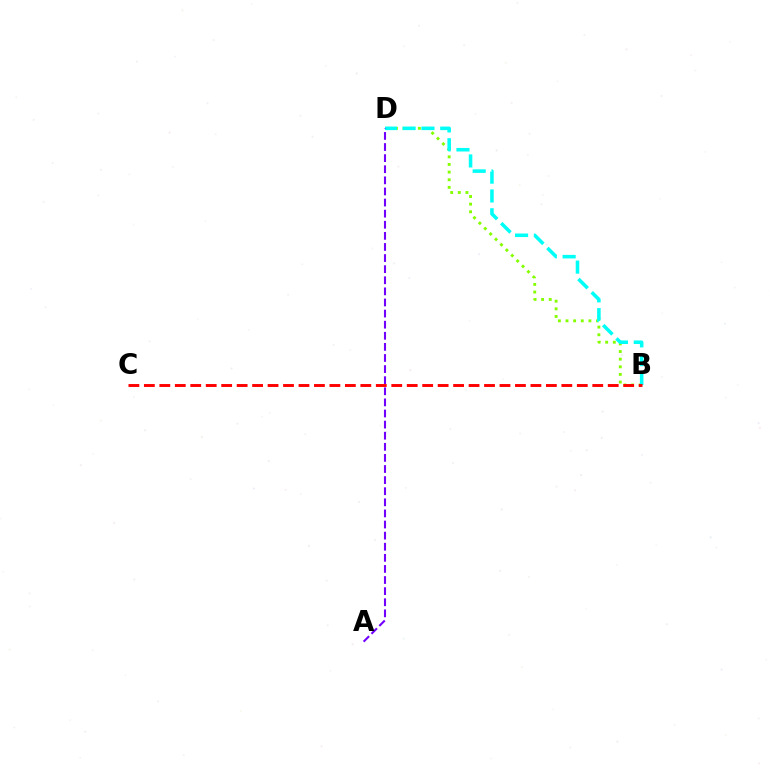{('B', 'D'): [{'color': '#84ff00', 'line_style': 'dotted', 'thickness': 2.07}, {'color': '#00fff6', 'line_style': 'dashed', 'thickness': 2.55}], ('A', 'D'): [{'color': '#7200ff', 'line_style': 'dashed', 'thickness': 1.51}], ('B', 'C'): [{'color': '#ff0000', 'line_style': 'dashed', 'thickness': 2.1}]}